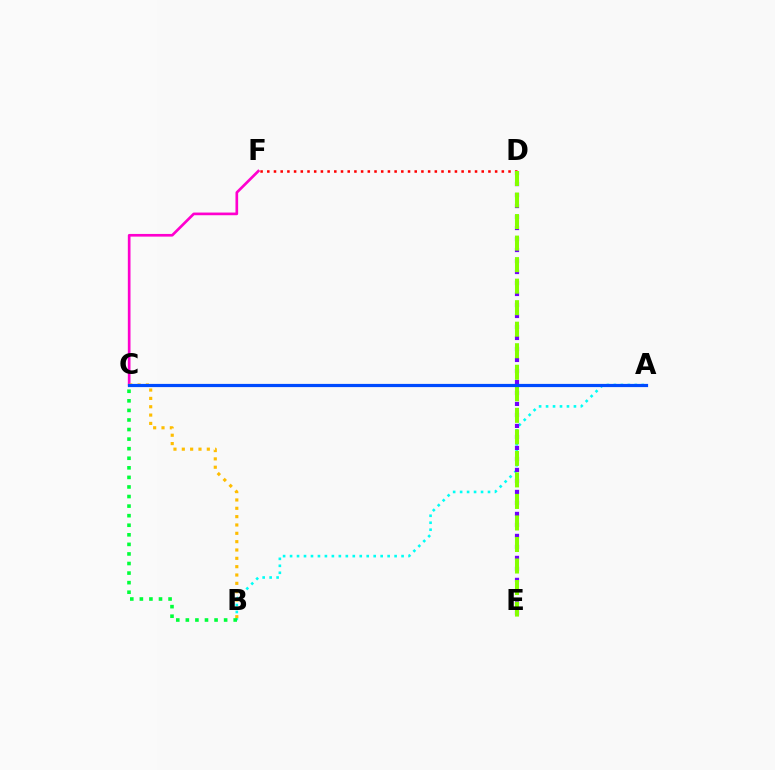{('D', 'F'): [{'color': '#ff0000', 'line_style': 'dotted', 'thickness': 1.82}], ('C', 'F'): [{'color': '#ff00cf', 'line_style': 'solid', 'thickness': 1.92}], ('A', 'B'): [{'color': '#00fff6', 'line_style': 'dotted', 'thickness': 1.89}], ('B', 'C'): [{'color': '#ffbd00', 'line_style': 'dotted', 'thickness': 2.27}, {'color': '#00ff39', 'line_style': 'dotted', 'thickness': 2.6}], ('D', 'E'): [{'color': '#7200ff', 'line_style': 'dotted', 'thickness': 2.99}, {'color': '#84ff00', 'line_style': 'dashed', 'thickness': 2.92}], ('A', 'C'): [{'color': '#004bff', 'line_style': 'solid', 'thickness': 2.3}]}